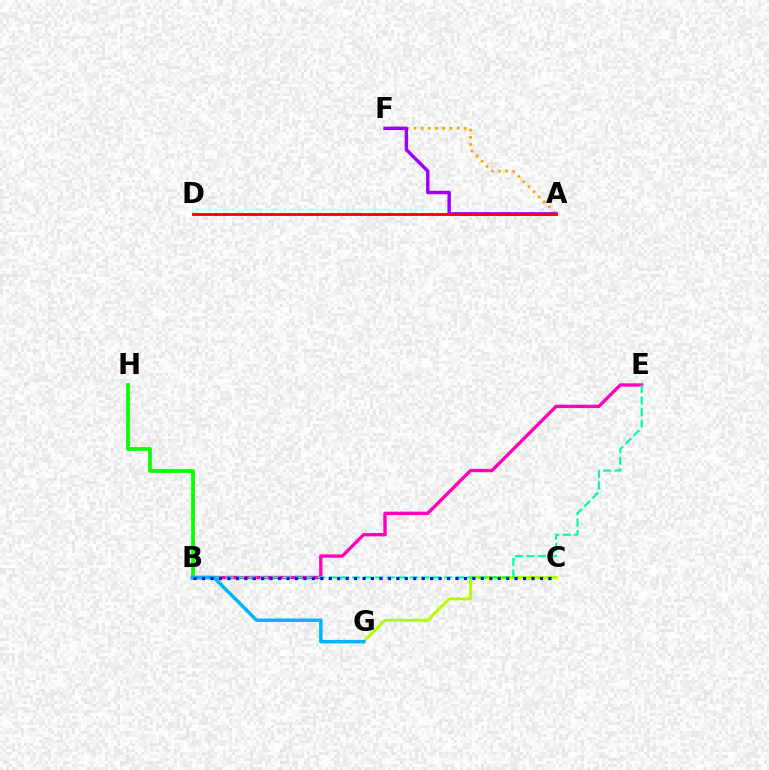{('A', 'F'): [{'color': '#ffa500', 'line_style': 'dotted', 'thickness': 1.95}, {'color': '#9b00ff', 'line_style': 'solid', 'thickness': 2.48}], ('C', 'G'): [{'color': '#b3ff00', 'line_style': 'solid', 'thickness': 2.09}], ('B', 'H'): [{'color': '#08ff00', 'line_style': 'solid', 'thickness': 2.67}], ('B', 'E'): [{'color': '#ff00bd', 'line_style': 'solid', 'thickness': 2.41}, {'color': '#00ff9d', 'line_style': 'dashed', 'thickness': 1.56}], ('B', 'G'): [{'color': '#00b5ff', 'line_style': 'solid', 'thickness': 2.53}], ('B', 'C'): [{'color': '#0010ff', 'line_style': 'dotted', 'thickness': 2.3}], ('A', 'D'): [{'color': '#ff0000', 'line_style': 'solid', 'thickness': 2.05}]}